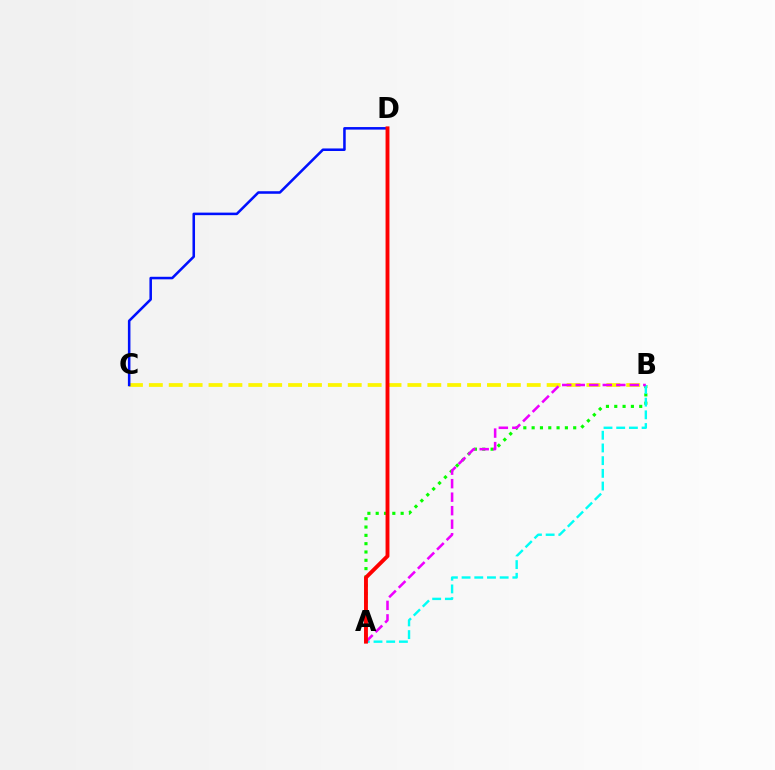{('B', 'C'): [{'color': '#fcf500', 'line_style': 'dashed', 'thickness': 2.7}], ('C', 'D'): [{'color': '#0010ff', 'line_style': 'solid', 'thickness': 1.83}], ('A', 'B'): [{'color': '#08ff00', 'line_style': 'dotted', 'thickness': 2.26}, {'color': '#00fff6', 'line_style': 'dashed', 'thickness': 1.72}, {'color': '#ee00ff', 'line_style': 'dashed', 'thickness': 1.84}], ('A', 'D'): [{'color': '#ff0000', 'line_style': 'solid', 'thickness': 2.8}]}